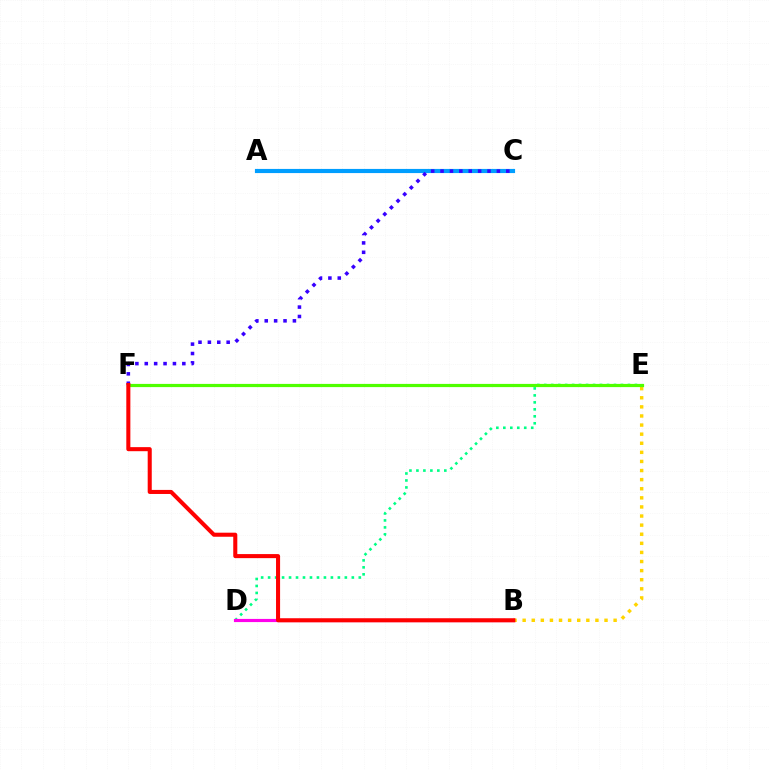{('D', 'E'): [{'color': '#00ff86', 'line_style': 'dotted', 'thickness': 1.9}], ('B', 'D'): [{'color': '#ff00ed', 'line_style': 'solid', 'thickness': 2.28}], ('B', 'E'): [{'color': '#ffd500', 'line_style': 'dotted', 'thickness': 2.47}], ('A', 'C'): [{'color': '#009eff', 'line_style': 'solid', 'thickness': 2.99}], ('E', 'F'): [{'color': '#4fff00', 'line_style': 'solid', 'thickness': 2.31}], ('C', 'F'): [{'color': '#3700ff', 'line_style': 'dotted', 'thickness': 2.55}], ('B', 'F'): [{'color': '#ff0000', 'line_style': 'solid', 'thickness': 2.92}]}